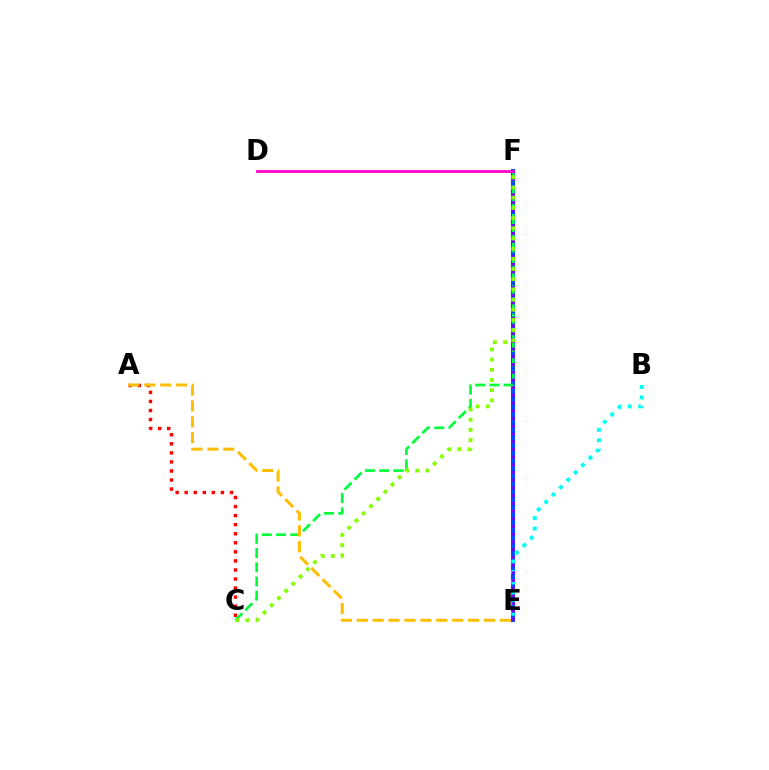{('E', 'F'): [{'color': '#004bff', 'line_style': 'solid', 'thickness': 2.94}, {'color': '#7200ff', 'line_style': 'dotted', 'thickness': 2.1}], ('B', 'E'): [{'color': '#00fff6', 'line_style': 'dotted', 'thickness': 2.84}], ('C', 'F'): [{'color': '#00ff39', 'line_style': 'dashed', 'thickness': 1.93}, {'color': '#84ff00', 'line_style': 'dotted', 'thickness': 2.77}], ('A', 'C'): [{'color': '#ff0000', 'line_style': 'dotted', 'thickness': 2.46}], ('D', 'F'): [{'color': '#ff00cf', 'line_style': 'solid', 'thickness': 2.01}], ('A', 'E'): [{'color': '#ffbd00', 'line_style': 'dashed', 'thickness': 2.16}]}